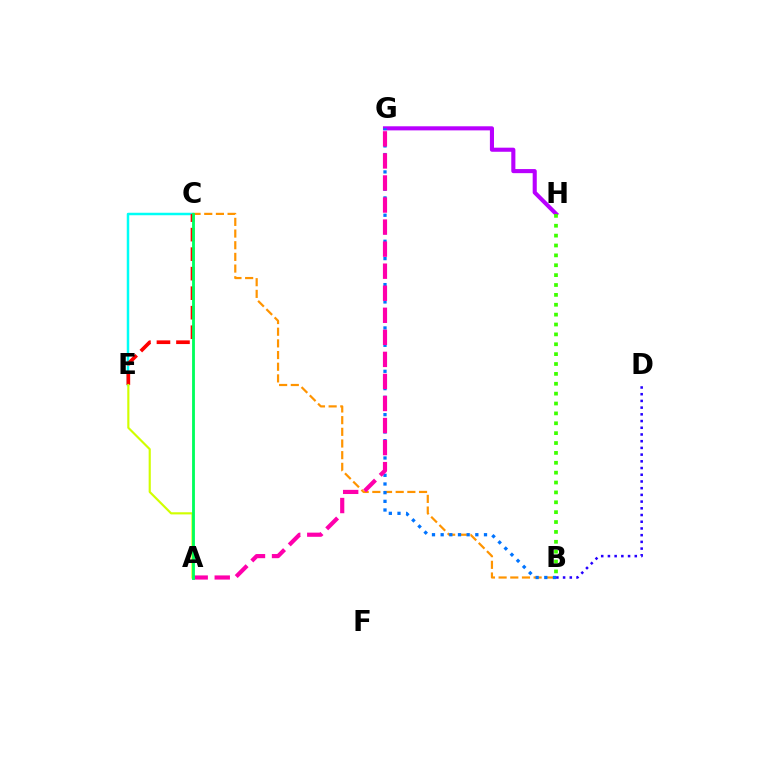{('C', 'E'): [{'color': '#00fff6', 'line_style': 'solid', 'thickness': 1.79}, {'color': '#ff0000', 'line_style': 'dashed', 'thickness': 2.65}], ('G', 'H'): [{'color': '#b900ff', 'line_style': 'solid', 'thickness': 2.95}], ('B', 'C'): [{'color': '#ff9400', 'line_style': 'dashed', 'thickness': 1.59}], ('B', 'G'): [{'color': '#0074ff', 'line_style': 'dotted', 'thickness': 2.36}], ('A', 'G'): [{'color': '#ff00ac', 'line_style': 'dashed', 'thickness': 3.0}], ('B', 'H'): [{'color': '#3dff00', 'line_style': 'dotted', 'thickness': 2.68}], ('B', 'D'): [{'color': '#2500ff', 'line_style': 'dotted', 'thickness': 1.82}], ('A', 'E'): [{'color': '#d1ff00', 'line_style': 'solid', 'thickness': 1.55}], ('A', 'C'): [{'color': '#00ff5c', 'line_style': 'solid', 'thickness': 2.04}]}